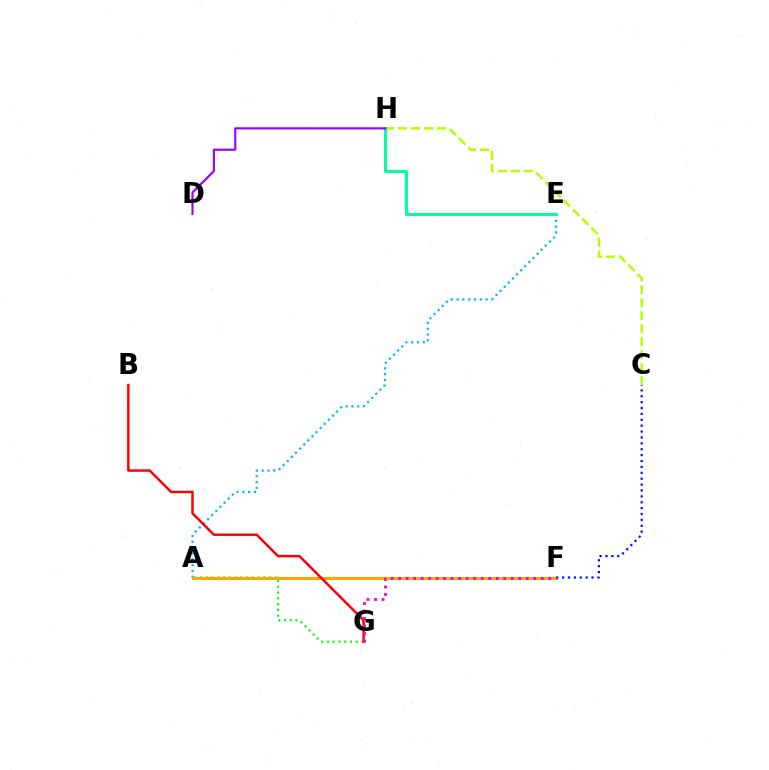{('A', 'G'): [{'color': '#08ff00', 'line_style': 'dotted', 'thickness': 1.57}], ('C', 'H'): [{'color': '#b3ff00', 'line_style': 'dashed', 'thickness': 1.77}], ('A', 'E'): [{'color': '#00b5ff', 'line_style': 'dotted', 'thickness': 1.58}], ('A', 'F'): [{'color': '#ffa500', 'line_style': 'solid', 'thickness': 2.17}], ('E', 'H'): [{'color': '#00ff9d', 'line_style': 'solid', 'thickness': 2.16}], ('B', 'G'): [{'color': '#ff0000', 'line_style': 'solid', 'thickness': 1.78}], ('D', 'H'): [{'color': '#9b00ff', 'line_style': 'solid', 'thickness': 1.54}], ('C', 'F'): [{'color': '#0010ff', 'line_style': 'dotted', 'thickness': 1.6}], ('F', 'G'): [{'color': '#ff00bd', 'line_style': 'dotted', 'thickness': 2.04}]}